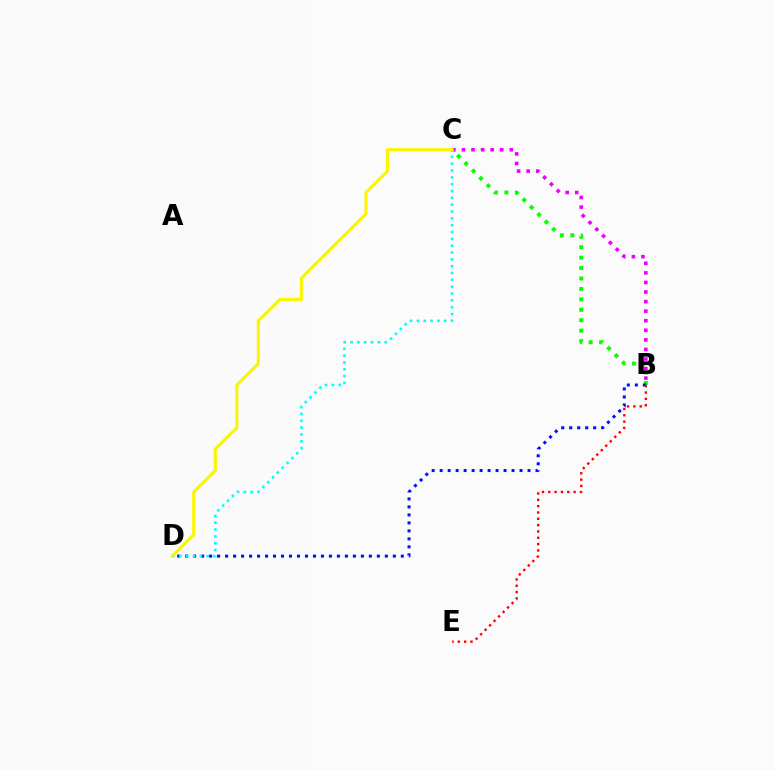{('B', 'C'): [{'color': '#08ff00', 'line_style': 'dotted', 'thickness': 2.84}, {'color': '#ee00ff', 'line_style': 'dotted', 'thickness': 2.6}], ('B', 'D'): [{'color': '#0010ff', 'line_style': 'dotted', 'thickness': 2.17}], ('B', 'E'): [{'color': '#ff0000', 'line_style': 'dotted', 'thickness': 1.72}], ('C', 'D'): [{'color': '#00fff6', 'line_style': 'dotted', 'thickness': 1.86}, {'color': '#fcf500', 'line_style': 'solid', 'thickness': 2.24}]}